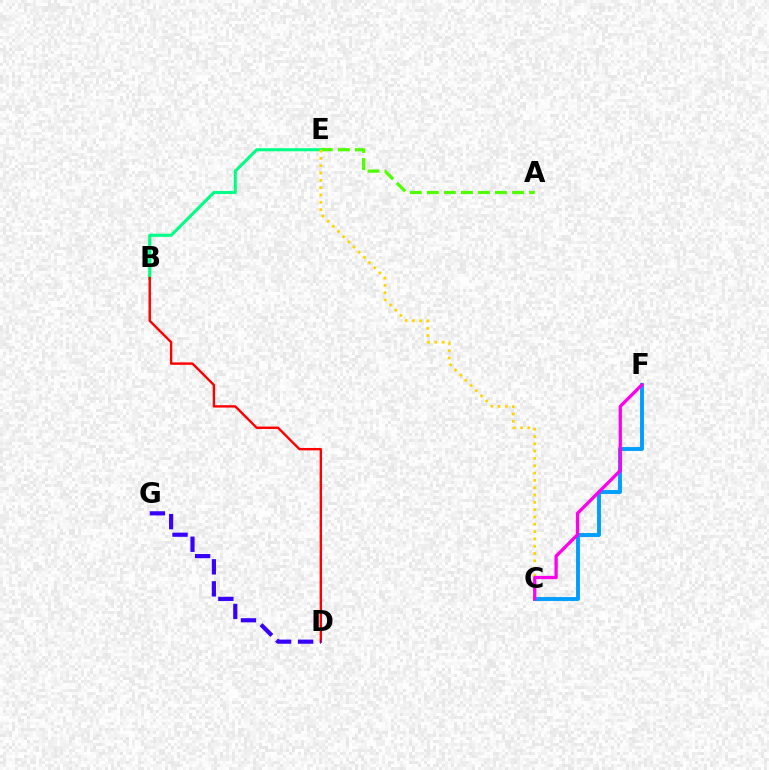{('B', 'E'): [{'color': '#00ff86', 'line_style': 'solid', 'thickness': 2.24}], ('A', 'E'): [{'color': '#4fff00', 'line_style': 'dashed', 'thickness': 2.31}], ('C', 'F'): [{'color': '#009eff', 'line_style': 'solid', 'thickness': 2.81}, {'color': '#ff00ed', 'line_style': 'solid', 'thickness': 2.36}], ('C', 'E'): [{'color': '#ffd500', 'line_style': 'dotted', 'thickness': 1.99}], ('B', 'D'): [{'color': '#ff0000', 'line_style': 'solid', 'thickness': 1.73}], ('D', 'G'): [{'color': '#3700ff', 'line_style': 'dashed', 'thickness': 2.99}]}